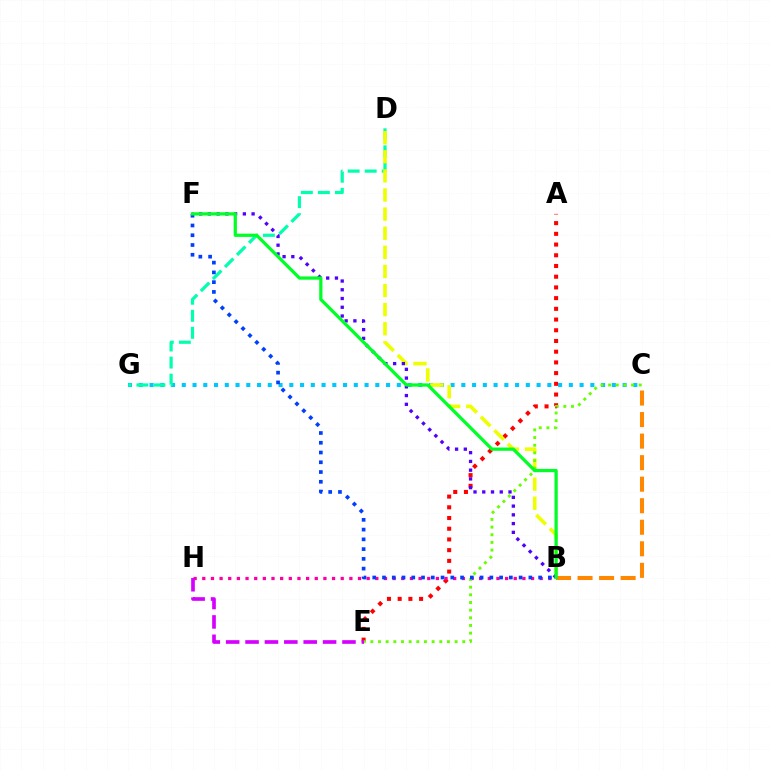{('A', 'E'): [{'color': '#ff0000', 'line_style': 'dotted', 'thickness': 2.91}], ('C', 'G'): [{'color': '#00c7ff', 'line_style': 'dotted', 'thickness': 2.92}], ('D', 'G'): [{'color': '#00ffaf', 'line_style': 'dashed', 'thickness': 2.32}], ('B', 'D'): [{'color': '#eeff00', 'line_style': 'dashed', 'thickness': 2.6}], ('B', 'H'): [{'color': '#ff00a0', 'line_style': 'dotted', 'thickness': 2.35}], ('C', 'E'): [{'color': '#66ff00', 'line_style': 'dotted', 'thickness': 2.08}], ('B', 'C'): [{'color': '#ff8800', 'line_style': 'dashed', 'thickness': 2.93}], ('B', 'F'): [{'color': '#4f00ff', 'line_style': 'dotted', 'thickness': 2.38}, {'color': '#003fff', 'line_style': 'dotted', 'thickness': 2.65}, {'color': '#00ff27', 'line_style': 'solid', 'thickness': 2.34}], ('E', 'H'): [{'color': '#d600ff', 'line_style': 'dashed', 'thickness': 2.63}]}